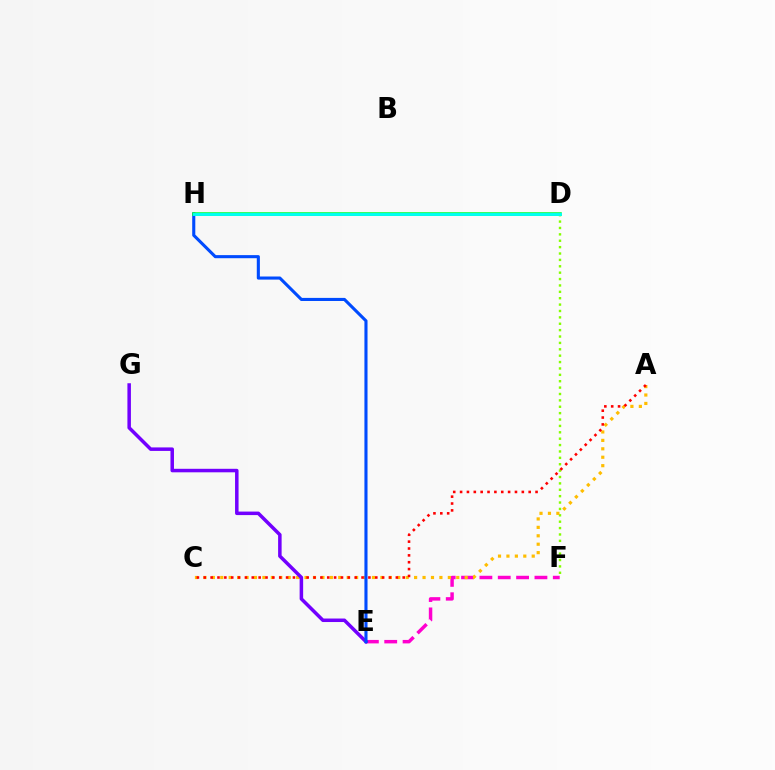{('E', 'F'): [{'color': '#ff00cf', 'line_style': 'dashed', 'thickness': 2.49}], ('D', 'F'): [{'color': '#84ff00', 'line_style': 'dotted', 'thickness': 1.73}], ('A', 'C'): [{'color': '#ffbd00', 'line_style': 'dotted', 'thickness': 2.29}, {'color': '#ff0000', 'line_style': 'dotted', 'thickness': 1.86}], ('E', 'G'): [{'color': '#7200ff', 'line_style': 'solid', 'thickness': 2.53}], ('E', 'H'): [{'color': '#004bff', 'line_style': 'solid', 'thickness': 2.23}], ('D', 'H'): [{'color': '#00ff39', 'line_style': 'solid', 'thickness': 2.56}, {'color': '#00fff6', 'line_style': 'solid', 'thickness': 2.06}]}